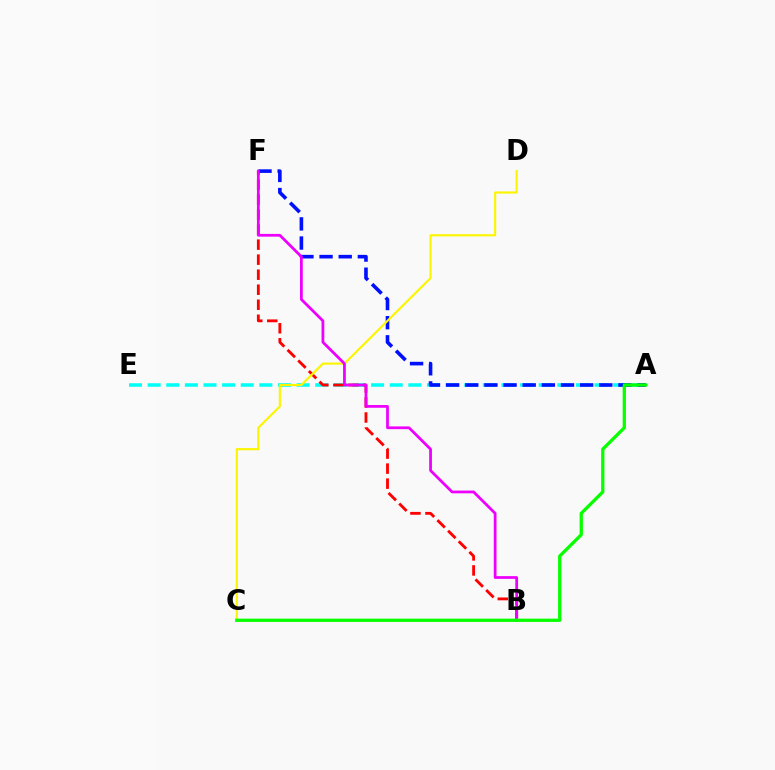{('A', 'E'): [{'color': '#00fff6', 'line_style': 'dashed', 'thickness': 2.53}], ('B', 'F'): [{'color': '#ff0000', 'line_style': 'dashed', 'thickness': 2.04}, {'color': '#ee00ff', 'line_style': 'solid', 'thickness': 1.99}], ('A', 'F'): [{'color': '#0010ff', 'line_style': 'dashed', 'thickness': 2.6}], ('C', 'D'): [{'color': '#fcf500', 'line_style': 'solid', 'thickness': 1.55}], ('A', 'C'): [{'color': '#08ff00', 'line_style': 'solid', 'thickness': 2.36}]}